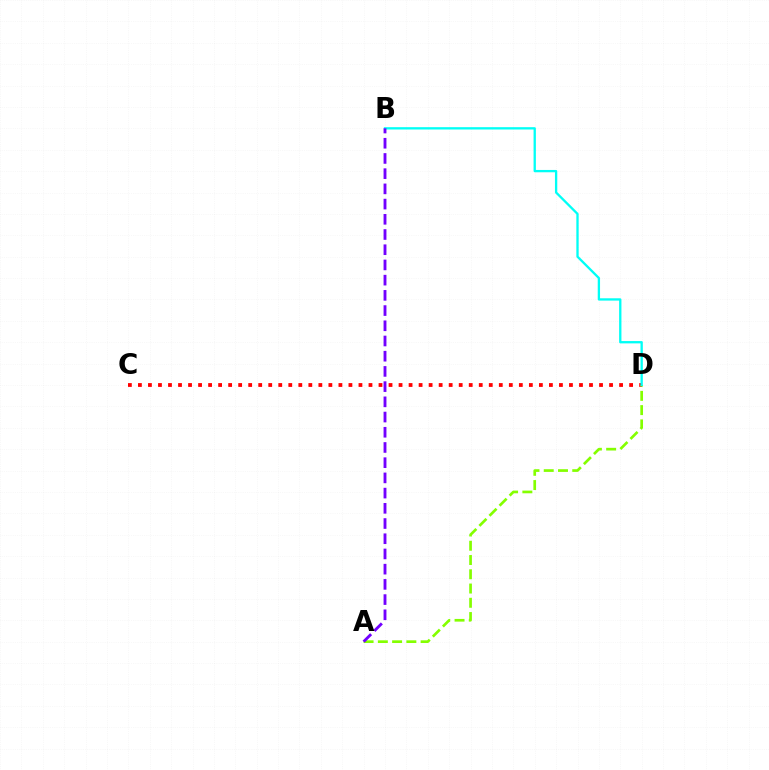{('C', 'D'): [{'color': '#ff0000', 'line_style': 'dotted', 'thickness': 2.72}], ('A', 'D'): [{'color': '#84ff00', 'line_style': 'dashed', 'thickness': 1.94}], ('B', 'D'): [{'color': '#00fff6', 'line_style': 'solid', 'thickness': 1.67}], ('A', 'B'): [{'color': '#7200ff', 'line_style': 'dashed', 'thickness': 2.07}]}